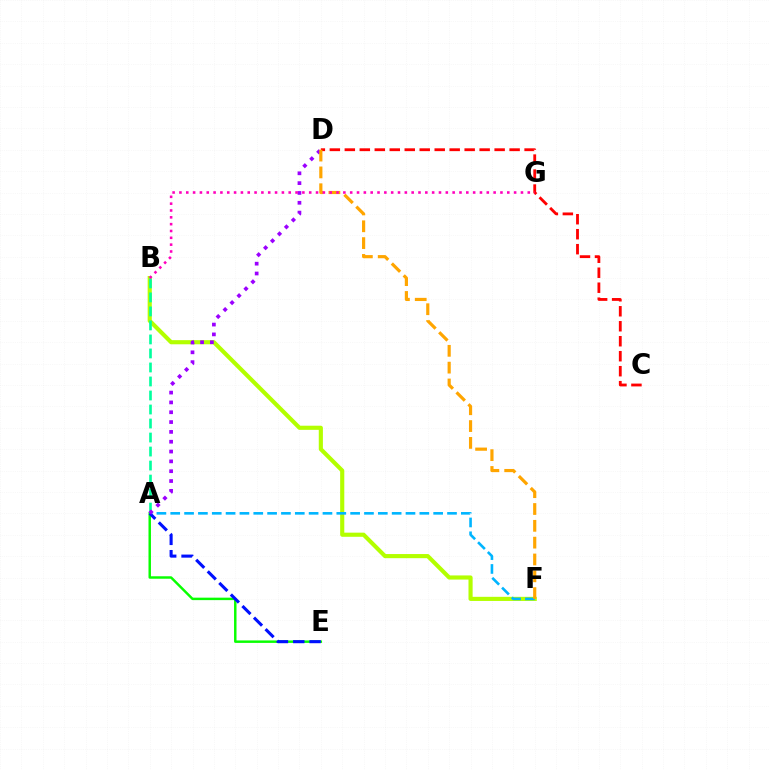{('A', 'E'): [{'color': '#08ff00', 'line_style': 'solid', 'thickness': 1.77}, {'color': '#0010ff', 'line_style': 'dashed', 'thickness': 2.22}], ('B', 'F'): [{'color': '#b3ff00', 'line_style': 'solid', 'thickness': 2.98}], ('A', 'B'): [{'color': '#00ff9d', 'line_style': 'dashed', 'thickness': 1.9}], ('A', 'F'): [{'color': '#00b5ff', 'line_style': 'dashed', 'thickness': 1.88}], ('C', 'D'): [{'color': '#ff0000', 'line_style': 'dashed', 'thickness': 2.04}], ('A', 'D'): [{'color': '#9b00ff', 'line_style': 'dotted', 'thickness': 2.67}], ('D', 'F'): [{'color': '#ffa500', 'line_style': 'dashed', 'thickness': 2.29}], ('B', 'G'): [{'color': '#ff00bd', 'line_style': 'dotted', 'thickness': 1.86}]}